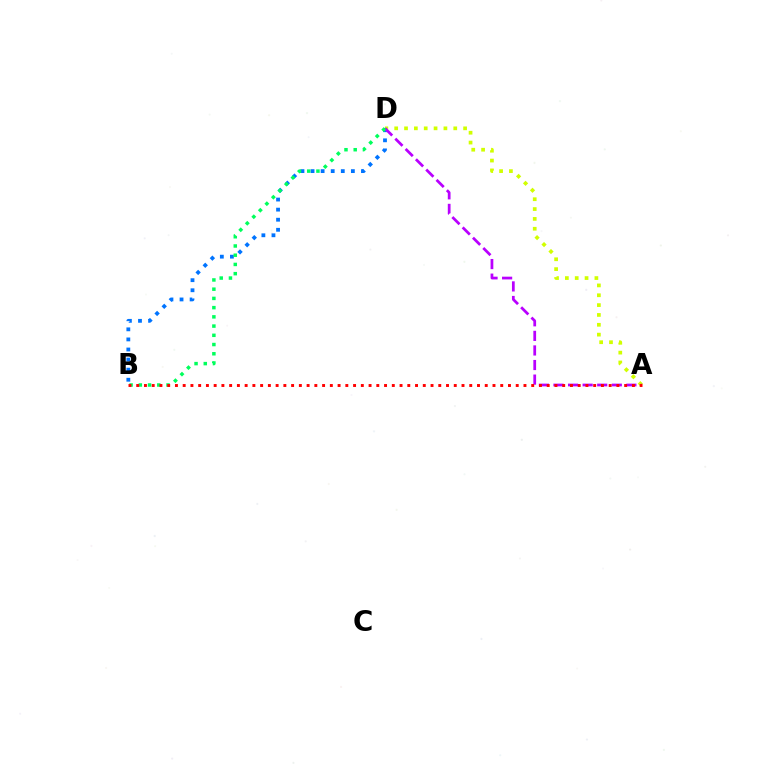{('A', 'D'): [{'color': '#d1ff00', 'line_style': 'dotted', 'thickness': 2.67}, {'color': '#b900ff', 'line_style': 'dashed', 'thickness': 1.98}], ('B', 'D'): [{'color': '#0074ff', 'line_style': 'dotted', 'thickness': 2.74}, {'color': '#00ff5c', 'line_style': 'dotted', 'thickness': 2.51}], ('A', 'B'): [{'color': '#ff0000', 'line_style': 'dotted', 'thickness': 2.1}]}